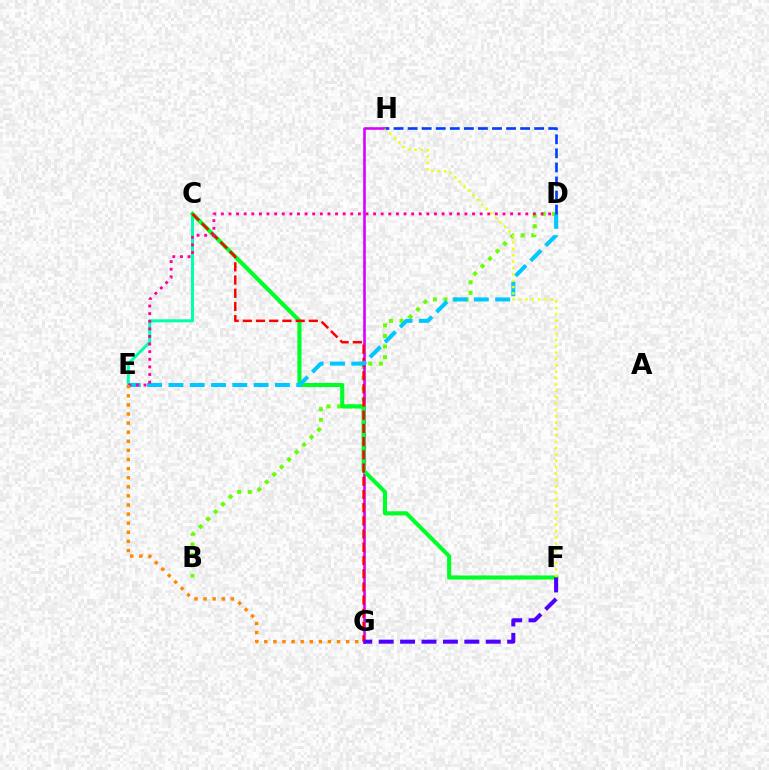{('B', 'D'): [{'color': '#66ff00', 'line_style': 'dotted', 'thickness': 2.87}], ('C', 'E'): [{'color': '#00ffaf', 'line_style': 'solid', 'thickness': 2.17}], ('G', 'H'): [{'color': '#d600ff', 'line_style': 'solid', 'thickness': 1.87}], ('C', 'F'): [{'color': '#00ff27', 'line_style': 'solid', 'thickness': 2.94}], ('C', 'G'): [{'color': '#ff0000', 'line_style': 'dashed', 'thickness': 1.79}], ('D', 'E'): [{'color': '#00c7ff', 'line_style': 'dashed', 'thickness': 2.89}, {'color': '#ff00a0', 'line_style': 'dotted', 'thickness': 2.07}], ('F', 'G'): [{'color': '#4f00ff', 'line_style': 'dashed', 'thickness': 2.91}], ('E', 'G'): [{'color': '#ff8800', 'line_style': 'dotted', 'thickness': 2.47}], ('F', 'H'): [{'color': '#eeff00', 'line_style': 'dotted', 'thickness': 1.73}], ('D', 'H'): [{'color': '#003fff', 'line_style': 'dashed', 'thickness': 1.91}]}